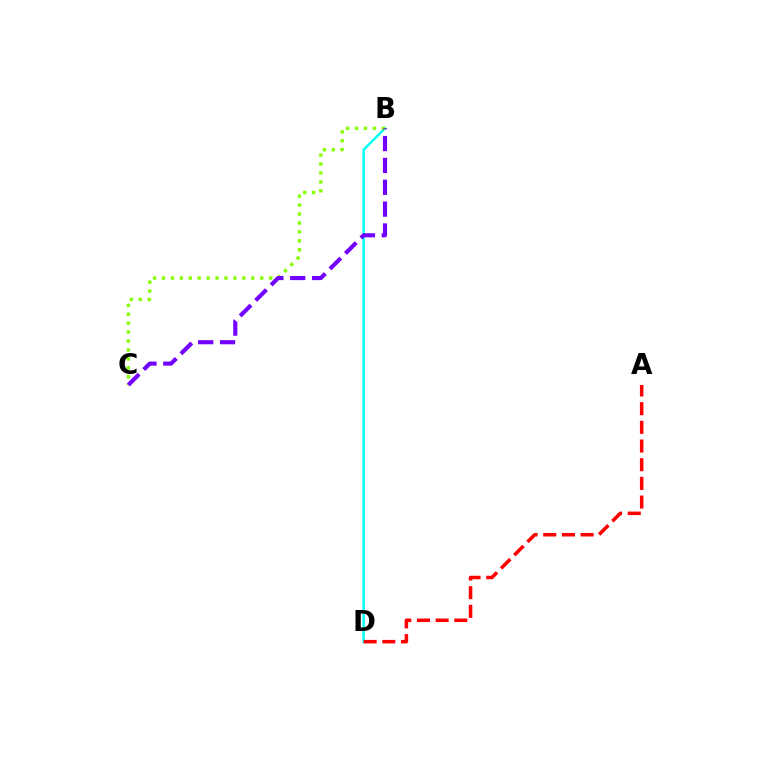{('B', 'D'): [{'color': '#00fff6', 'line_style': 'solid', 'thickness': 1.74}], ('A', 'D'): [{'color': '#ff0000', 'line_style': 'dashed', 'thickness': 2.54}], ('B', 'C'): [{'color': '#84ff00', 'line_style': 'dotted', 'thickness': 2.42}, {'color': '#7200ff', 'line_style': 'dashed', 'thickness': 2.97}]}